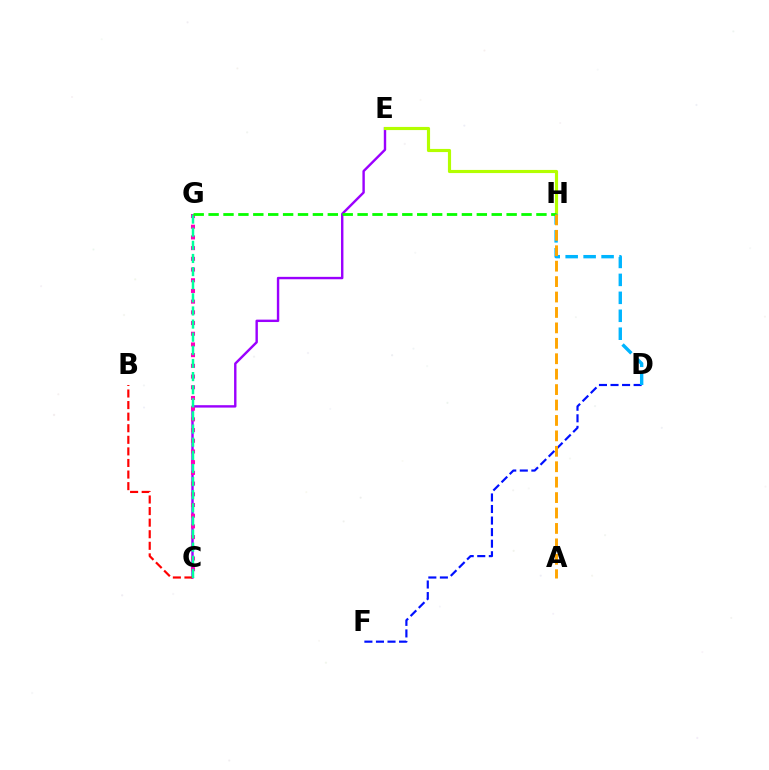{('C', 'E'): [{'color': '#9b00ff', 'line_style': 'solid', 'thickness': 1.73}], ('B', 'C'): [{'color': '#ff0000', 'line_style': 'dashed', 'thickness': 1.57}], ('D', 'F'): [{'color': '#0010ff', 'line_style': 'dashed', 'thickness': 1.57}], ('C', 'G'): [{'color': '#ff00bd', 'line_style': 'dotted', 'thickness': 2.91}, {'color': '#00ff9d', 'line_style': 'dashed', 'thickness': 1.78}], ('E', 'H'): [{'color': '#b3ff00', 'line_style': 'solid', 'thickness': 2.27}], ('D', 'H'): [{'color': '#00b5ff', 'line_style': 'dashed', 'thickness': 2.44}], ('G', 'H'): [{'color': '#08ff00', 'line_style': 'dashed', 'thickness': 2.02}], ('A', 'H'): [{'color': '#ffa500', 'line_style': 'dashed', 'thickness': 2.1}]}